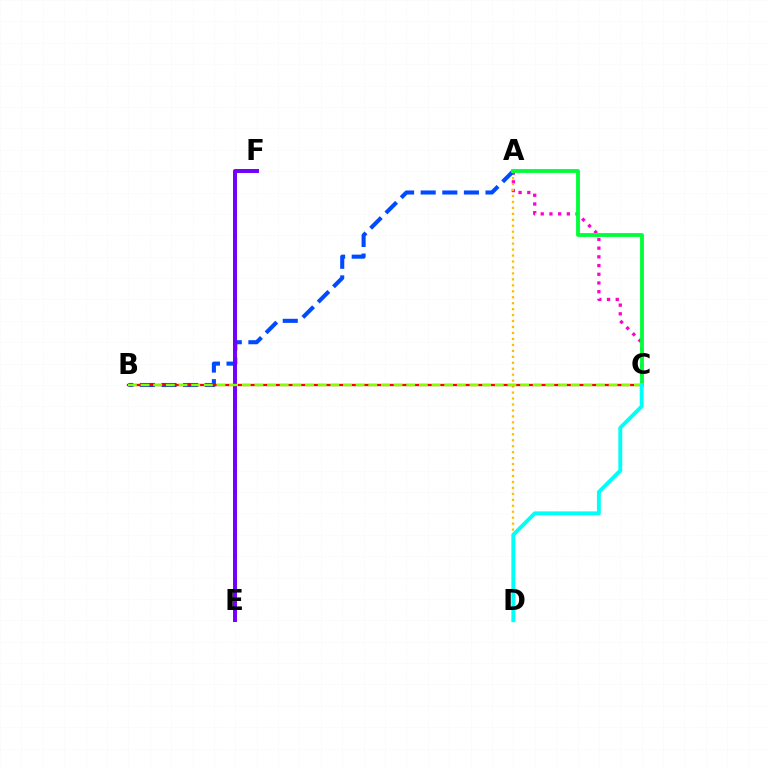{('A', 'C'): [{'color': '#ff00cf', 'line_style': 'dotted', 'thickness': 2.37}, {'color': '#00ff39', 'line_style': 'solid', 'thickness': 2.76}], ('A', 'B'): [{'color': '#004bff', 'line_style': 'dashed', 'thickness': 2.94}], ('A', 'D'): [{'color': '#ffbd00', 'line_style': 'dotted', 'thickness': 1.62}], ('E', 'F'): [{'color': '#7200ff', 'line_style': 'solid', 'thickness': 2.85}], ('B', 'C'): [{'color': '#ff0000', 'line_style': 'solid', 'thickness': 1.66}, {'color': '#84ff00', 'line_style': 'dashed', 'thickness': 1.72}], ('C', 'D'): [{'color': '#00fff6', 'line_style': 'solid', 'thickness': 2.8}]}